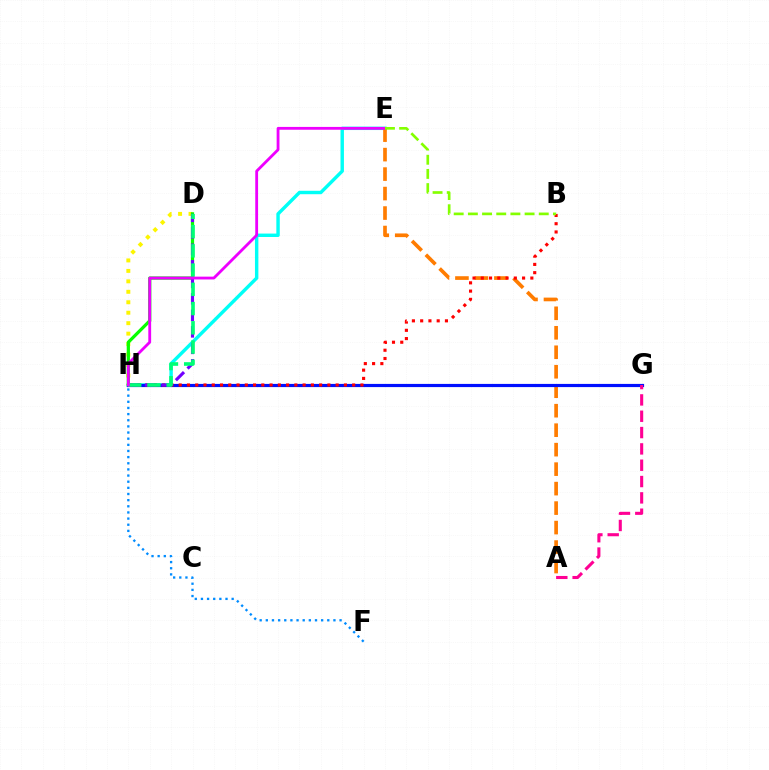{('E', 'H'): [{'color': '#00fff6', 'line_style': 'solid', 'thickness': 2.46}, {'color': '#ee00ff', 'line_style': 'solid', 'thickness': 2.03}], ('D', 'H'): [{'color': '#fcf500', 'line_style': 'dotted', 'thickness': 2.84}, {'color': '#08ff00', 'line_style': 'solid', 'thickness': 2.33}, {'color': '#7200ff', 'line_style': 'dashed', 'thickness': 2.24}, {'color': '#00ff74', 'line_style': 'dashed', 'thickness': 2.61}], ('F', 'H'): [{'color': '#008cff', 'line_style': 'dotted', 'thickness': 1.67}], ('A', 'E'): [{'color': '#ff7c00', 'line_style': 'dashed', 'thickness': 2.65}], ('G', 'H'): [{'color': '#0010ff', 'line_style': 'solid', 'thickness': 2.29}], ('B', 'H'): [{'color': '#ff0000', 'line_style': 'dotted', 'thickness': 2.24}], ('B', 'E'): [{'color': '#84ff00', 'line_style': 'dashed', 'thickness': 1.93}], ('A', 'G'): [{'color': '#ff0094', 'line_style': 'dashed', 'thickness': 2.22}]}